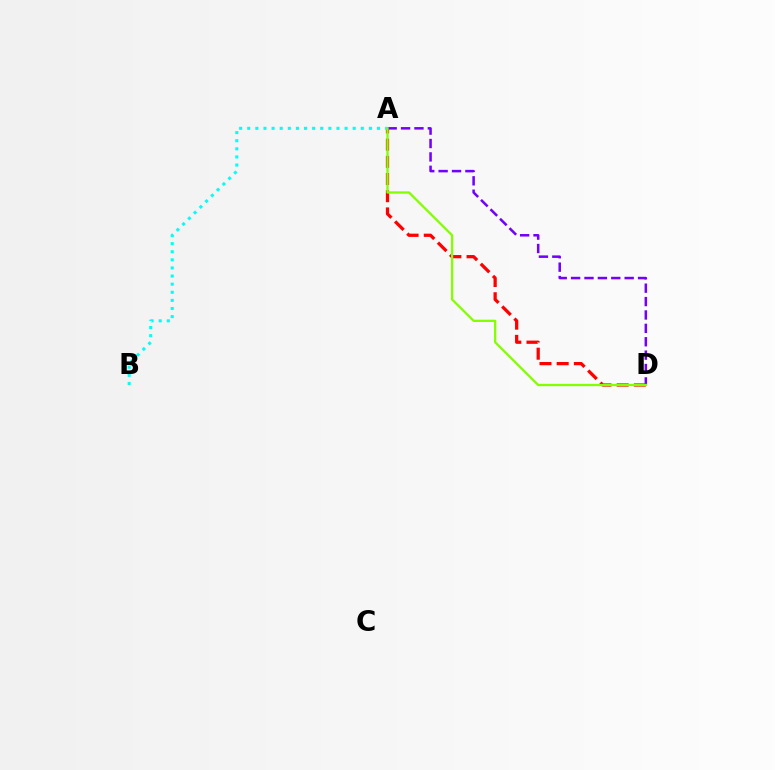{('A', 'D'): [{'color': '#ff0000', 'line_style': 'dashed', 'thickness': 2.34}, {'color': '#7200ff', 'line_style': 'dashed', 'thickness': 1.82}, {'color': '#84ff00', 'line_style': 'solid', 'thickness': 1.65}], ('A', 'B'): [{'color': '#00fff6', 'line_style': 'dotted', 'thickness': 2.2}]}